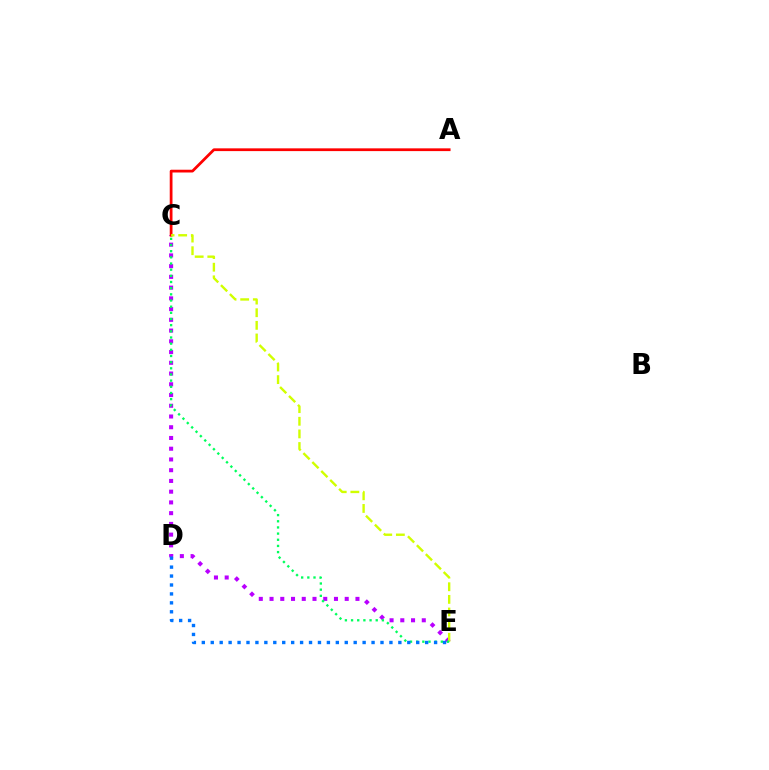{('C', 'E'): [{'color': '#b900ff', 'line_style': 'dotted', 'thickness': 2.92}, {'color': '#d1ff00', 'line_style': 'dashed', 'thickness': 1.72}, {'color': '#00ff5c', 'line_style': 'dotted', 'thickness': 1.67}], ('A', 'C'): [{'color': '#ff0000', 'line_style': 'solid', 'thickness': 1.99}], ('D', 'E'): [{'color': '#0074ff', 'line_style': 'dotted', 'thickness': 2.43}]}